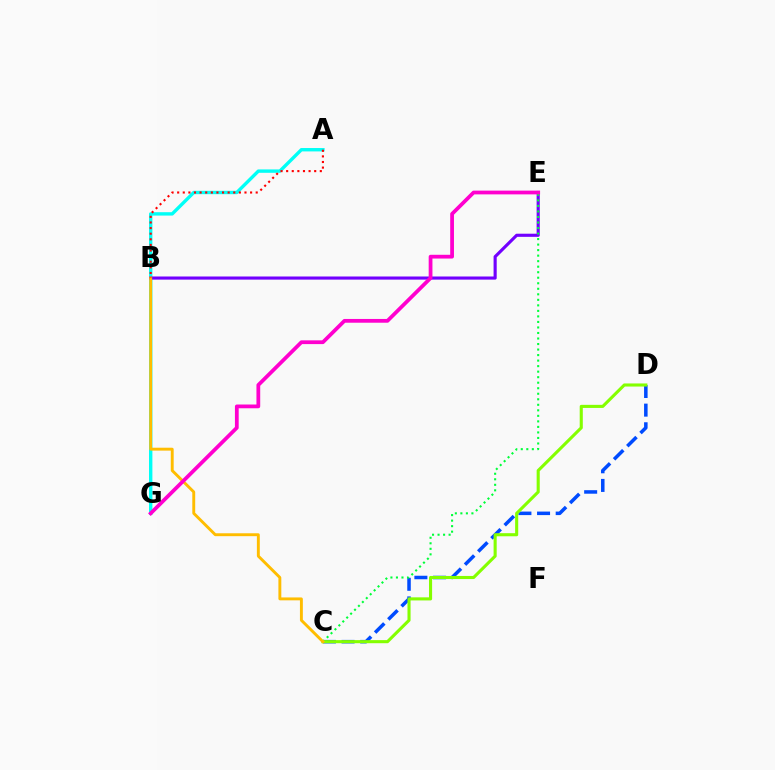{('A', 'G'): [{'color': '#00fff6', 'line_style': 'solid', 'thickness': 2.44}], ('C', 'D'): [{'color': '#004bff', 'line_style': 'dashed', 'thickness': 2.53}, {'color': '#84ff00', 'line_style': 'solid', 'thickness': 2.23}], ('B', 'E'): [{'color': '#7200ff', 'line_style': 'solid', 'thickness': 2.25}], ('C', 'E'): [{'color': '#00ff39', 'line_style': 'dotted', 'thickness': 1.5}], ('B', 'C'): [{'color': '#ffbd00', 'line_style': 'solid', 'thickness': 2.09}], ('A', 'B'): [{'color': '#ff0000', 'line_style': 'dotted', 'thickness': 1.52}], ('E', 'G'): [{'color': '#ff00cf', 'line_style': 'solid', 'thickness': 2.71}]}